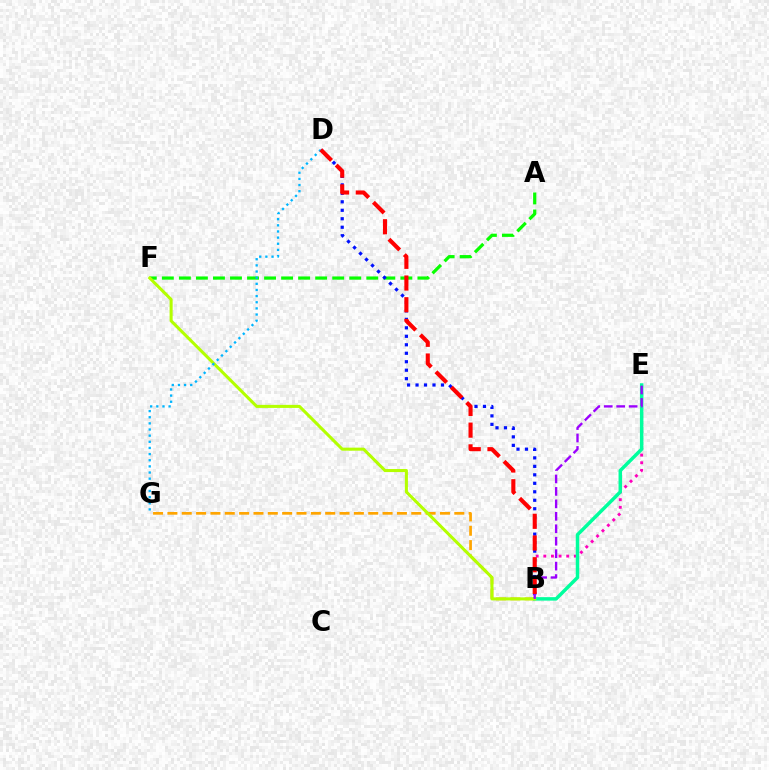{('B', 'G'): [{'color': '#ffa500', 'line_style': 'dashed', 'thickness': 1.95}], ('A', 'F'): [{'color': '#08ff00', 'line_style': 'dashed', 'thickness': 2.31}], ('B', 'E'): [{'color': '#ff00bd', 'line_style': 'dotted', 'thickness': 2.07}, {'color': '#00ff9d', 'line_style': 'solid', 'thickness': 2.51}, {'color': '#9b00ff', 'line_style': 'dashed', 'thickness': 1.69}], ('B', 'D'): [{'color': '#0010ff', 'line_style': 'dotted', 'thickness': 2.3}, {'color': '#ff0000', 'line_style': 'dashed', 'thickness': 2.95}], ('B', 'F'): [{'color': '#b3ff00', 'line_style': 'solid', 'thickness': 2.2}], ('D', 'G'): [{'color': '#00b5ff', 'line_style': 'dotted', 'thickness': 1.67}]}